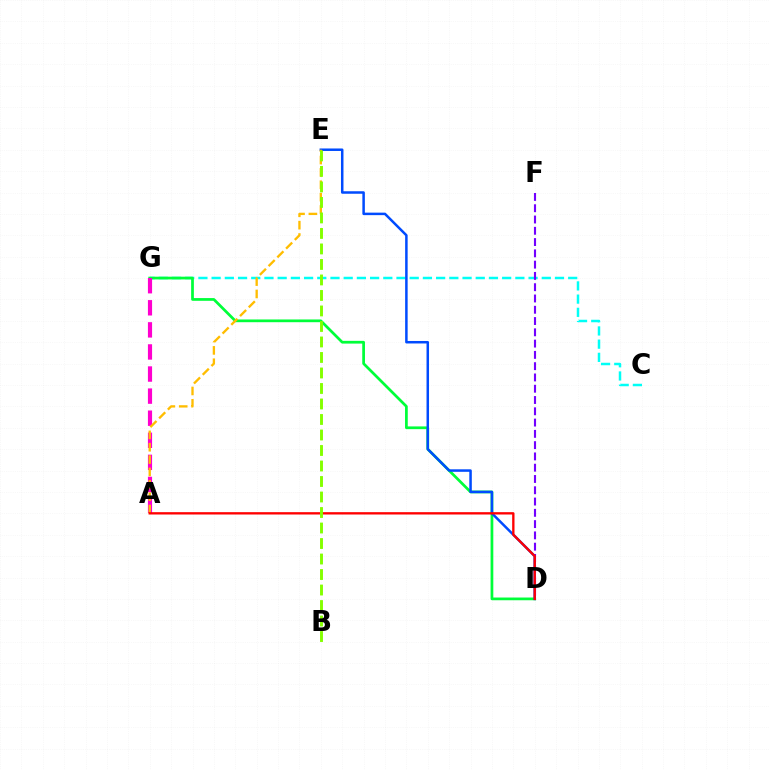{('C', 'G'): [{'color': '#00fff6', 'line_style': 'dashed', 'thickness': 1.79}], ('D', 'G'): [{'color': '#00ff39', 'line_style': 'solid', 'thickness': 1.97}], ('D', 'E'): [{'color': '#004bff', 'line_style': 'solid', 'thickness': 1.8}], ('D', 'F'): [{'color': '#7200ff', 'line_style': 'dashed', 'thickness': 1.53}], ('A', 'G'): [{'color': '#ff00cf', 'line_style': 'dashed', 'thickness': 3.0}], ('A', 'E'): [{'color': '#ffbd00', 'line_style': 'dashed', 'thickness': 1.68}], ('A', 'D'): [{'color': '#ff0000', 'line_style': 'solid', 'thickness': 1.68}], ('B', 'E'): [{'color': '#84ff00', 'line_style': 'dashed', 'thickness': 2.11}]}